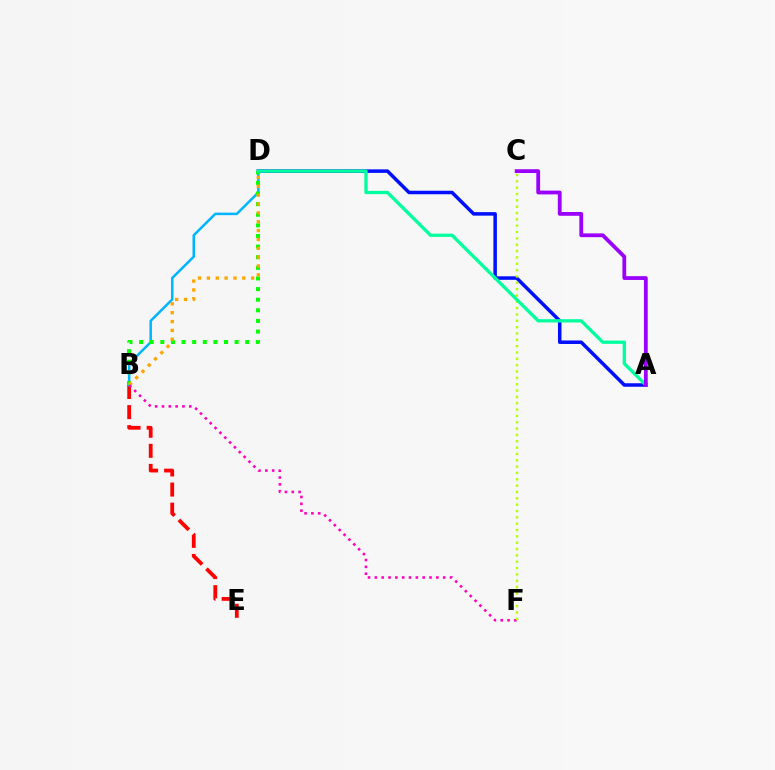{('B', 'E'): [{'color': '#ff0000', 'line_style': 'dashed', 'thickness': 2.73}], ('A', 'D'): [{'color': '#0010ff', 'line_style': 'solid', 'thickness': 2.53}, {'color': '#00ff9d', 'line_style': 'solid', 'thickness': 2.36}], ('B', 'D'): [{'color': '#00b5ff', 'line_style': 'solid', 'thickness': 1.81}, {'color': '#08ff00', 'line_style': 'dotted', 'thickness': 2.88}, {'color': '#ffa500', 'line_style': 'dotted', 'thickness': 2.41}], ('B', 'F'): [{'color': '#ff00bd', 'line_style': 'dotted', 'thickness': 1.86}], ('C', 'F'): [{'color': '#b3ff00', 'line_style': 'dotted', 'thickness': 1.72}], ('A', 'C'): [{'color': '#9b00ff', 'line_style': 'solid', 'thickness': 2.73}]}